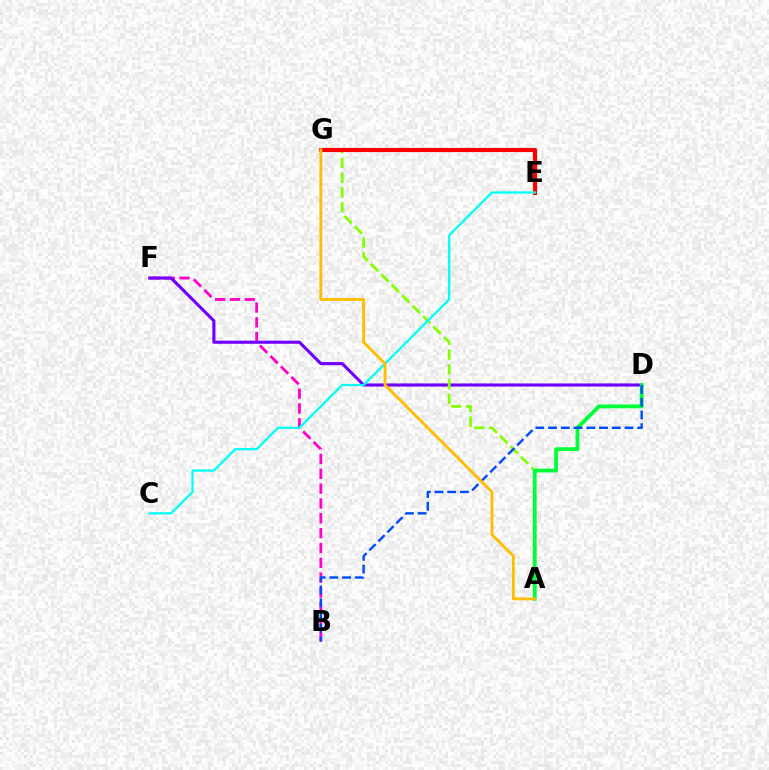{('B', 'F'): [{'color': '#ff00cf', 'line_style': 'dashed', 'thickness': 2.02}], ('D', 'F'): [{'color': '#7200ff', 'line_style': 'solid', 'thickness': 2.24}], ('A', 'G'): [{'color': '#84ff00', 'line_style': 'dashed', 'thickness': 2.0}, {'color': '#ffbd00', 'line_style': 'solid', 'thickness': 2.04}], ('A', 'D'): [{'color': '#00ff39', 'line_style': 'solid', 'thickness': 2.76}], ('B', 'D'): [{'color': '#004bff', 'line_style': 'dashed', 'thickness': 1.73}], ('E', 'G'): [{'color': '#ff0000', 'line_style': 'solid', 'thickness': 2.99}], ('C', 'E'): [{'color': '#00fff6', 'line_style': 'solid', 'thickness': 1.62}]}